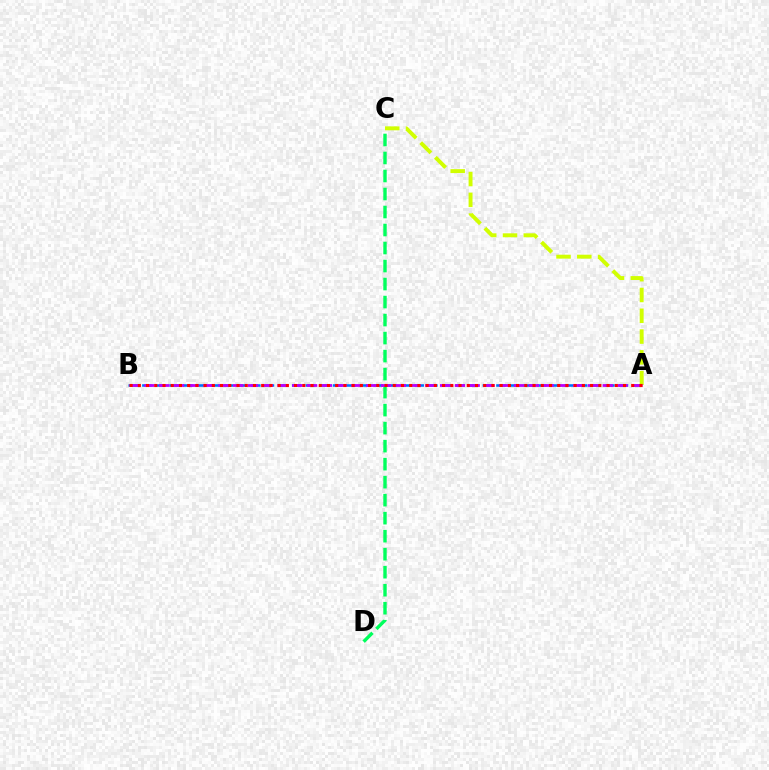{('A', 'C'): [{'color': '#d1ff00', 'line_style': 'dashed', 'thickness': 2.82}], ('A', 'B'): [{'color': '#0074ff', 'line_style': 'dashed', 'thickness': 1.85}, {'color': '#b900ff', 'line_style': 'dashed', 'thickness': 2.01}, {'color': '#ff0000', 'line_style': 'dotted', 'thickness': 2.23}], ('C', 'D'): [{'color': '#00ff5c', 'line_style': 'dashed', 'thickness': 2.45}]}